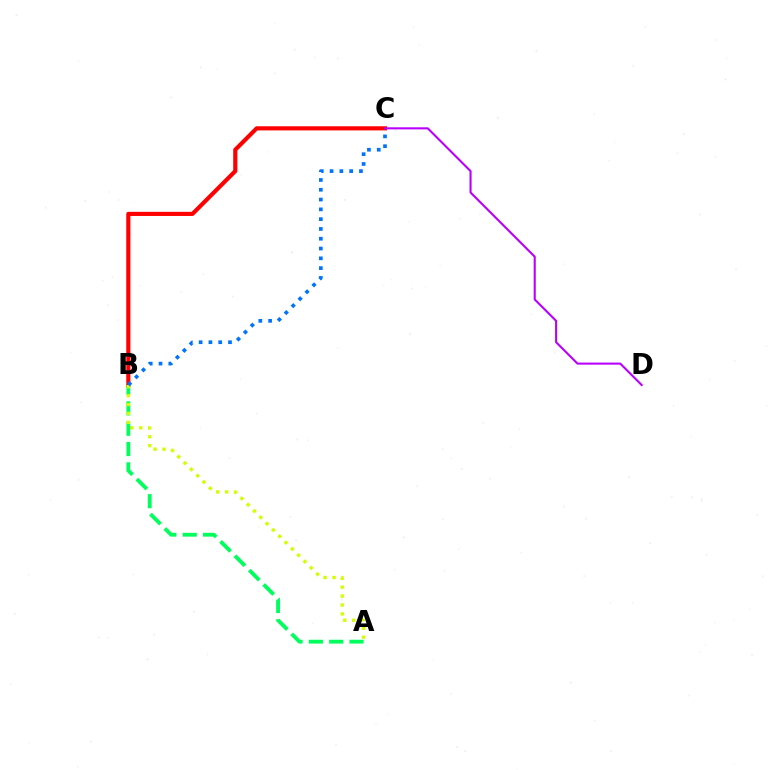{('B', 'C'): [{'color': '#ff0000', 'line_style': 'solid', 'thickness': 2.98}, {'color': '#0074ff', 'line_style': 'dotted', 'thickness': 2.66}], ('C', 'D'): [{'color': '#b900ff', 'line_style': 'solid', 'thickness': 1.5}], ('A', 'B'): [{'color': '#00ff5c', 'line_style': 'dashed', 'thickness': 2.76}, {'color': '#d1ff00', 'line_style': 'dotted', 'thickness': 2.43}]}